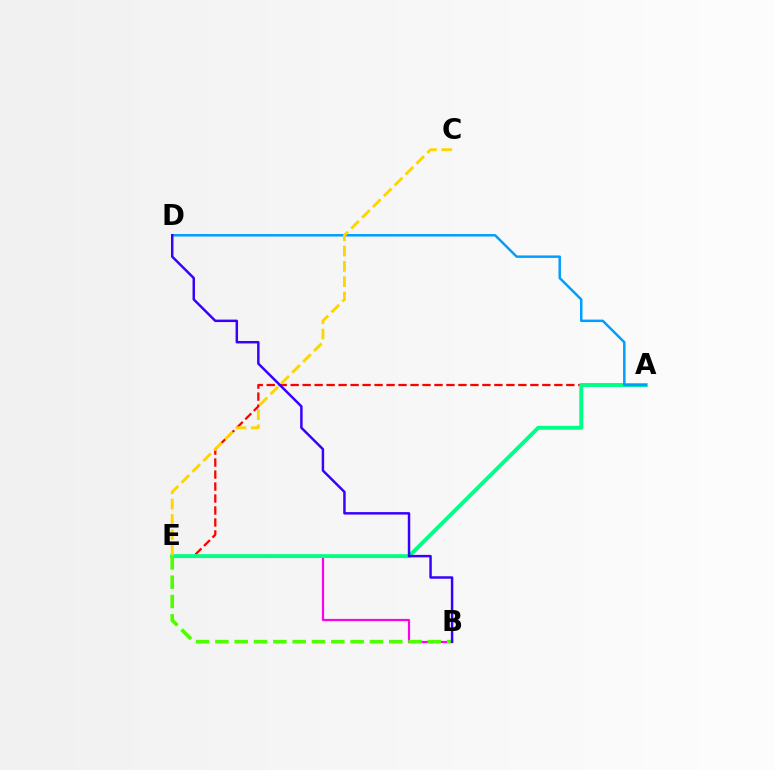{('A', 'E'): [{'color': '#ff0000', 'line_style': 'dashed', 'thickness': 1.63}, {'color': '#00ff86', 'line_style': 'solid', 'thickness': 2.81}], ('B', 'E'): [{'color': '#ff00ed', 'line_style': 'solid', 'thickness': 1.58}, {'color': '#4fff00', 'line_style': 'dashed', 'thickness': 2.62}], ('A', 'D'): [{'color': '#009eff', 'line_style': 'solid', 'thickness': 1.79}], ('B', 'D'): [{'color': '#3700ff', 'line_style': 'solid', 'thickness': 1.77}], ('C', 'E'): [{'color': '#ffd500', 'line_style': 'dashed', 'thickness': 2.08}]}